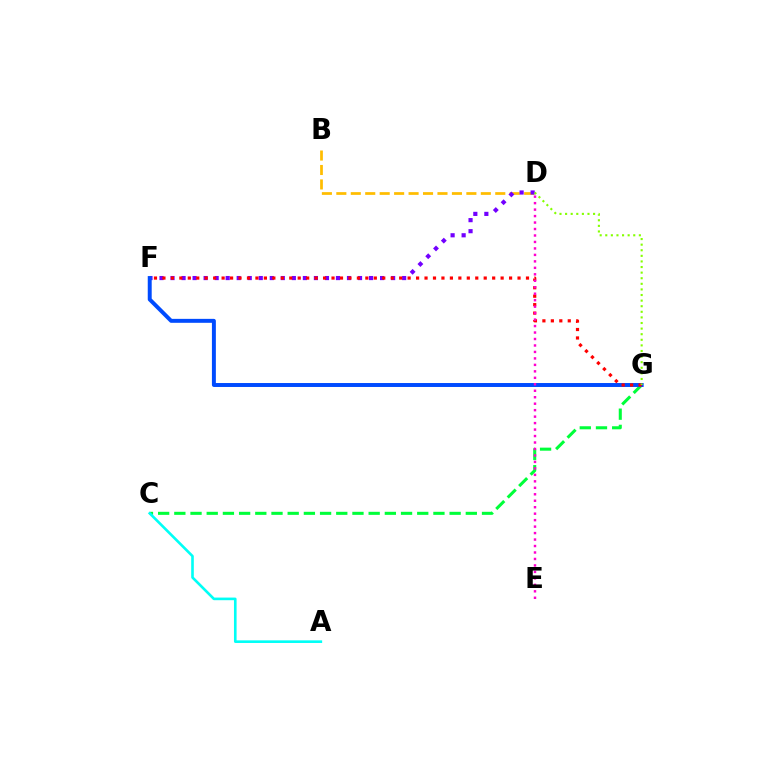{('B', 'D'): [{'color': '#ffbd00', 'line_style': 'dashed', 'thickness': 1.96}], ('D', 'F'): [{'color': '#7200ff', 'line_style': 'dotted', 'thickness': 3.0}], ('C', 'G'): [{'color': '#00ff39', 'line_style': 'dashed', 'thickness': 2.2}], ('F', 'G'): [{'color': '#004bff', 'line_style': 'solid', 'thickness': 2.84}, {'color': '#ff0000', 'line_style': 'dotted', 'thickness': 2.3}], ('D', 'G'): [{'color': '#84ff00', 'line_style': 'dotted', 'thickness': 1.52}], ('A', 'C'): [{'color': '#00fff6', 'line_style': 'solid', 'thickness': 1.89}], ('D', 'E'): [{'color': '#ff00cf', 'line_style': 'dotted', 'thickness': 1.76}]}